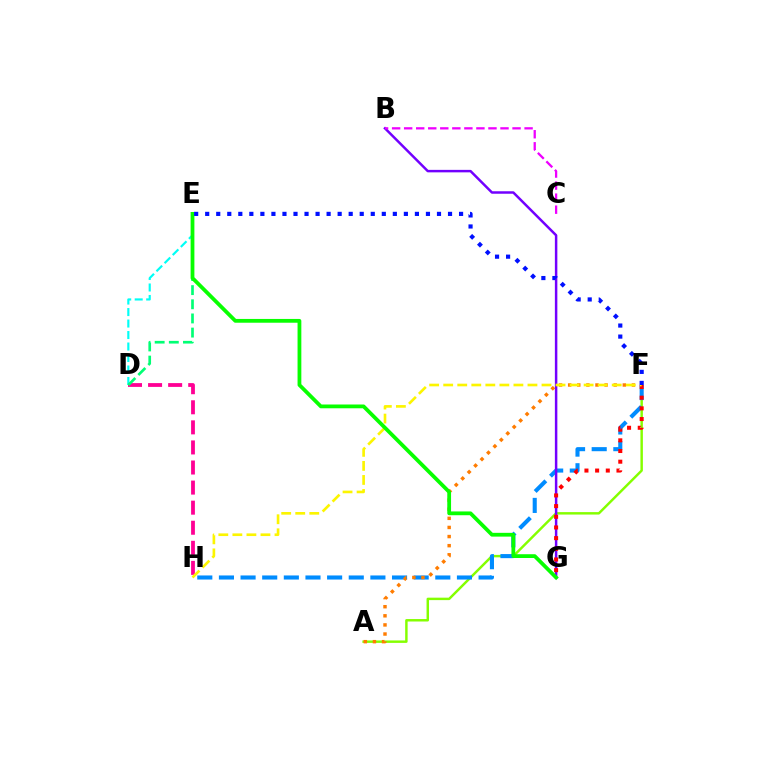{('A', 'F'): [{'color': '#84ff00', 'line_style': 'solid', 'thickness': 1.76}, {'color': '#ff7c00', 'line_style': 'dotted', 'thickness': 2.47}], ('F', 'H'): [{'color': '#008cff', 'line_style': 'dashed', 'thickness': 2.94}, {'color': '#fcf500', 'line_style': 'dashed', 'thickness': 1.91}], ('B', 'G'): [{'color': '#7200ff', 'line_style': 'solid', 'thickness': 1.79}], ('D', 'H'): [{'color': '#ff0094', 'line_style': 'dashed', 'thickness': 2.73}], ('D', 'E'): [{'color': '#00fff6', 'line_style': 'dashed', 'thickness': 1.56}, {'color': '#00ff74', 'line_style': 'dashed', 'thickness': 1.92}], ('B', 'C'): [{'color': '#ee00ff', 'line_style': 'dashed', 'thickness': 1.64}], ('F', 'G'): [{'color': '#ff0000', 'line_style': 'dotted', 'thickness': 2.9}], ('E', 'G'): [{'color': '#08ff00', 'line_style': 'solid', 'thickness': 2.72}], ('E', 'F'): [{'color': '#0010ff', 'line_style': 'dotted', 'thickness': 3.0}]}